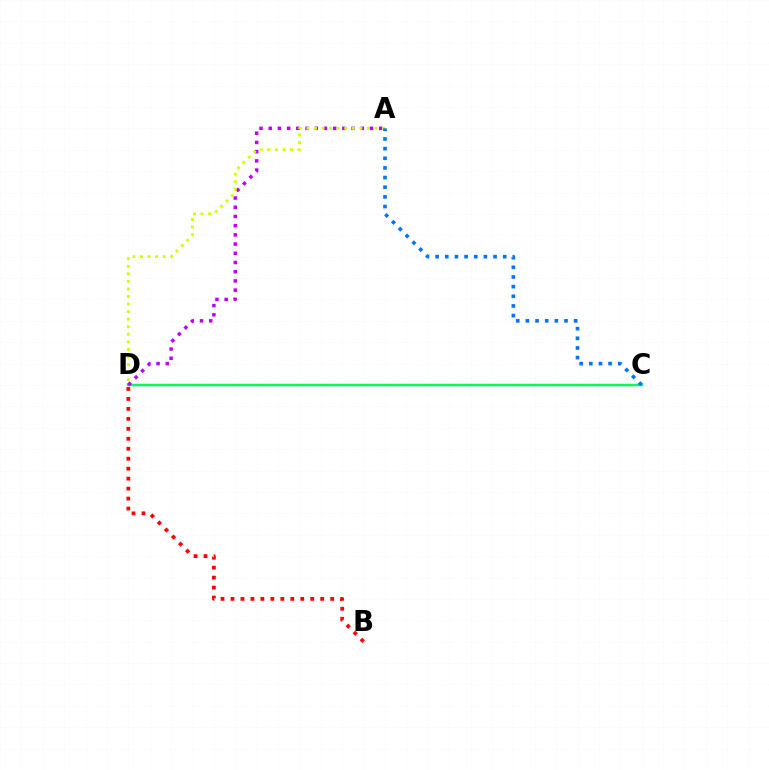{('C', 'D'): [{'color': '#00ff5c', 'line_style': 'solid', 'thickness': 1.8}], ('A', 'D'): [{'color': '#b900ff', 'line_style': 'dotted', 'thickness': 2.5}, {'color': '#d1ff00', 'line_style': 'dotted', 'thickness': 2.06}], ('B', 'D'): [{'color': '#ff0000', 'line_style': 'dotted', 'thickness': 2.71}], ('A', 'C'): [{'color': '#0074ff', 'line_style': 'dotted', 'thickness': 2.62}]}